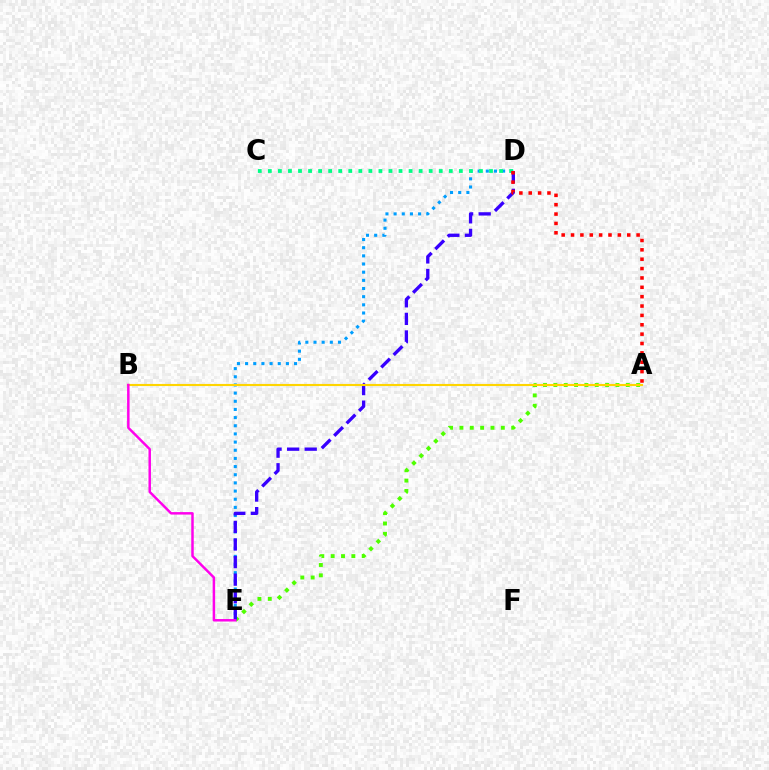{('D', 'E'): [{'color': '#009eff', 'line_style': 'dotted', 'thickness': 2.22}, {'color': '#3700ff', 'line_style': 'dashed', 'thickness': 2.39}], ('C', 'D'): [{'color': '#00ff86', 'line_style': 'dotted', 'thickness': 2.73}], ('A', 'E'): [{'color': '#4fff00', 'line_style': 'dotted', 'thickness': 2.81}], ('A', 'B'): [{'color': '#ffd500', 'line_style': 'solid', 'thickness': 1.52}], ('A', 'D'): [{'color': '#ff0000', 'line_style': 'dotted', 'thickness': 2.54}], ('B', 'E'): [{'color': '#ff00ed', 'line_style': 'solid', 'thickness': 1.79}]}